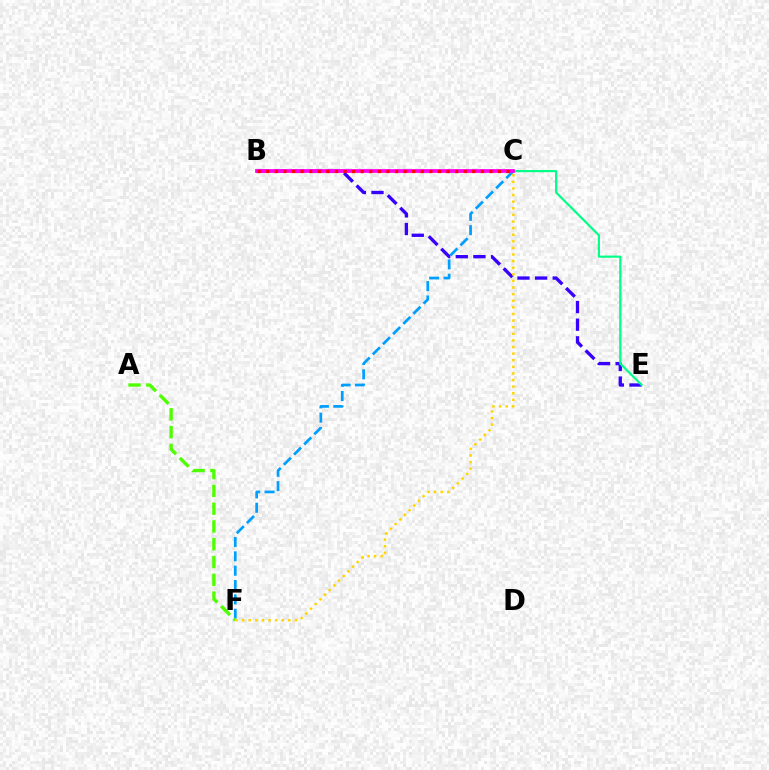{('B', 'E'): [{'color': '#3700ff', 'line_style': 'dashed', 'thickness': 2.4}], ('C', 'F'): [{'color': '#009eff', 'line_style': 'dashed', 'thickness': 1.95}, {'color': '#ffd500', 'line_style': 'dotted', 'thickness': 1.79}], ('A', 'F'): [{'color': '#4fff00', 'line_style': 'dashed', 'thickness': 2.42}], ('C', 'E'): [{'color': '#00ff86', 'line_style': 'solid', 'thickness': 1.56}], ('B', 'C'): [{'color': '#ff00ed', 'line_style': 'solid', 'thickness': 2.71}, {'color': '#ff0000', 'line_style': 'dotted', 'thickness': 2.33}]}